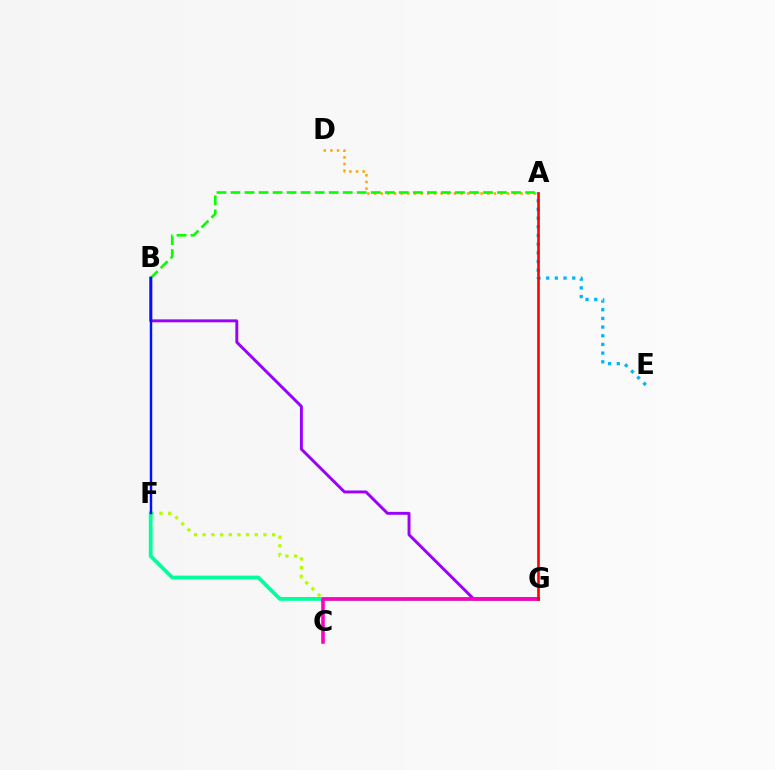{('A', 'E'): [{'color': '#00b5ff', 'line_style': 'dotted', 'thickness': 2.36}], ('A', 'D'): [{'color': '#ffa500', 'line_style': 'dotted', 'thickness': 1.81}], ('F', 'G'): [{'color': '#b3ff00', 'line_style': 'dotted', 'thickness': 2.36}, {'color': '#00ff9d', 'line_style': 'solid', 'thickness': 2.74}], ('B', 'G'): [{'color': '#9b00ff', 'line_style': 'solid', 'thickness': 2.11}], ('C', 'G'): [{'color': '#ff00bd', 'line_style': 'solid', 'thickness': 2.58}], ('A', 'B'): [{'color': '#08ff00', 'line_style': 'dashed', 'thickness': 1.91}], ('A', 'G'): [{'color': '#ff0000', 'line_style': 'solid', 'thickness': 1.87}], ('B', 'F'): [{'color': '#0010ff', 'line_style': 'solid', 'thickness': 1.76}]}